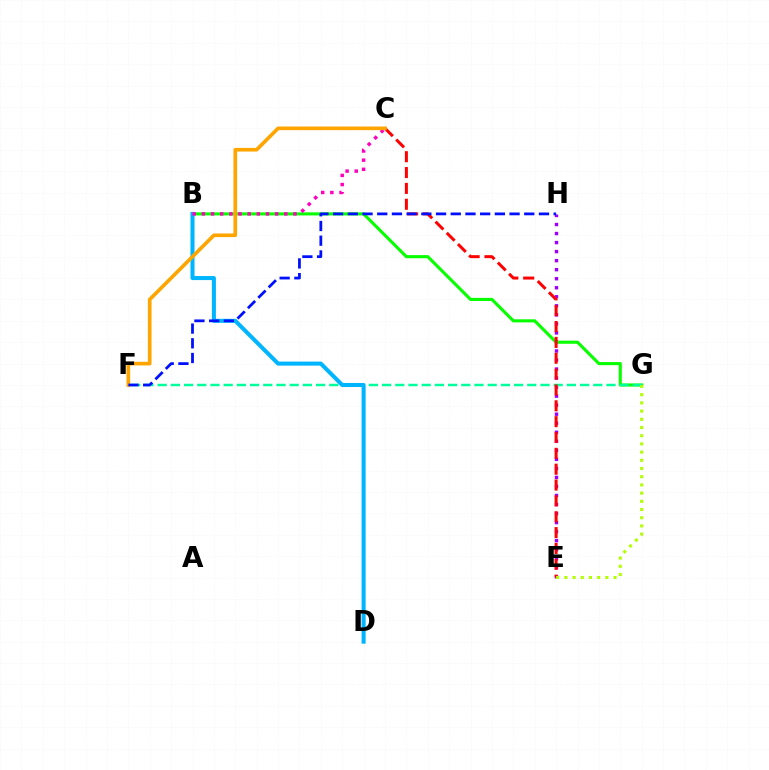{('E', 'H'): [{'color': '#9b00ff', 'line_style': 'dotted', 'thickness': 2.45}], ('B', 'G'): [{'color': '#08ff00', 'line_style': 'solid', 'thickness': 2.23}], ('F', 'G'): [{'color': '#00ff9d', 'line_style': 'dashed', 'thickness': 1.79}], ('B', 'D'): [{'color': '#00b5ff', 'line_style': 'solid', 'thickness': 2.91}], ('B', 'C'): [{'color': '#ff00bd', 'line_style': 'dotted', 'thickness': 2.49}], ('C', 'E'): [{'color': '#ff0000', 'line_style': 'dashed', 'thickness': 2.15}], ('C', 'F'): [{'color': '#ffa500', 'line_style': 'solid', 'thickness': 2.62}], ('E', 'G'): [{'color': '#b3ff00', 'line_style': 'dotted', 'thickness': 2.23}], ('F', 'H'): [{'color': '#0010ff', 'line_style': 'dashed', 'thickness': 2.0}]}